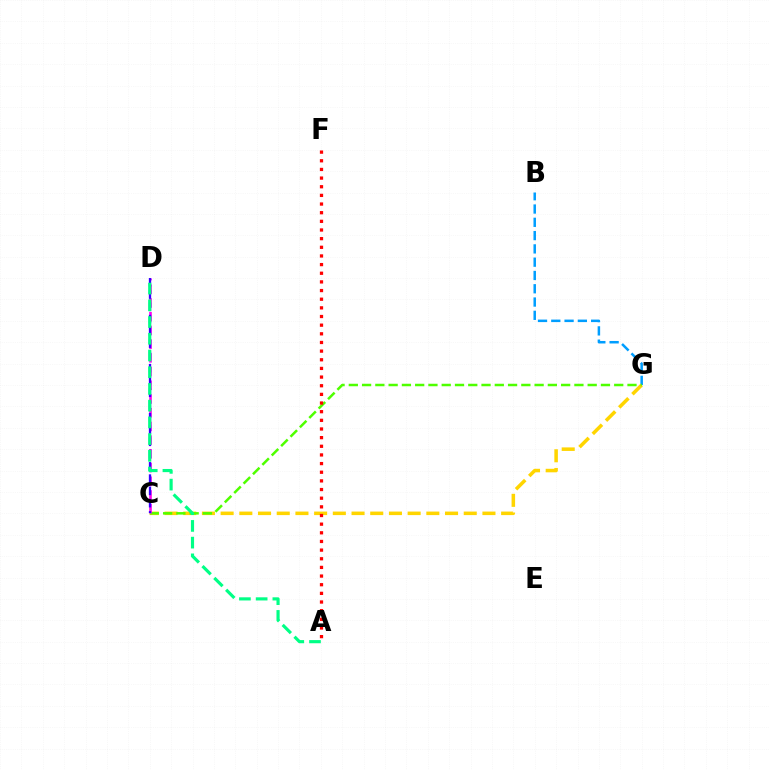{('B', 'G'): [{'color': '#009eff', 'line_style': 'dashed', 'thickness': 1.81}], ('C', 'G'): [{'color': '#ffd500', 'line_style': 'dashed', 'thickness': 2.54}, {'color': '#4fff00', 'line_style': 'dashed', 'thickness': 1.8}], ('C', 'D'): [{'color': '#ff00ed', 'line_style': 'dashed', 'thickness': 1.86}, {'color': '#3700ff', 'line_style': 'dashed', 'thickness': 1.67}], ('A', 'D'): [{'color': '#00ff86', 'line_style': 'dashed', 'thickness': 2.27}], ('A', 'F'): [{'color': '#ff0000', 'line_style': 'dotted', 'thickness': 2.35}]}